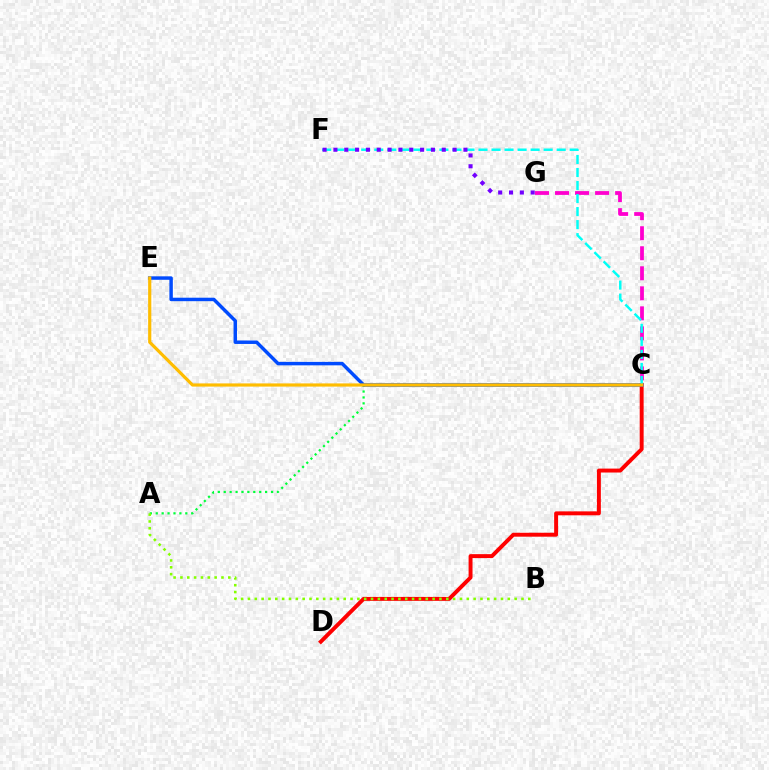{('A', 'C'): [{'color': '#00ff39', 'line_style': 'dotted', 'thickness': 1.61}], ('C', 'G'): [{'color': '#ff00cf', 'line_style': 'dashed', 'thickness': 2.72}], ('C', 'D'): [{'color': '#ff0000', 'line_style': 'solid', 'thickness': 2.83}], ('C', 'E'): [{'color': '#004bff', 'line_style': 'solid', 'thickness': 2.49}, {'color': '#ffbd00', 'line_style': 'solid', 'thickness': 2.29}], ('C', 'F'): [{'color': '#00fff6', 'line_style': 'dashed', 'thickness': 1.77}], ('A', 'B'): [{'color': '#84ff00', 'line_style': 'dotted', 'thickness': 1.86}], ('F', 'G'): [{'color': '#7200ff', 'line_style': 'dotted', 'thickness': 2.94}]}